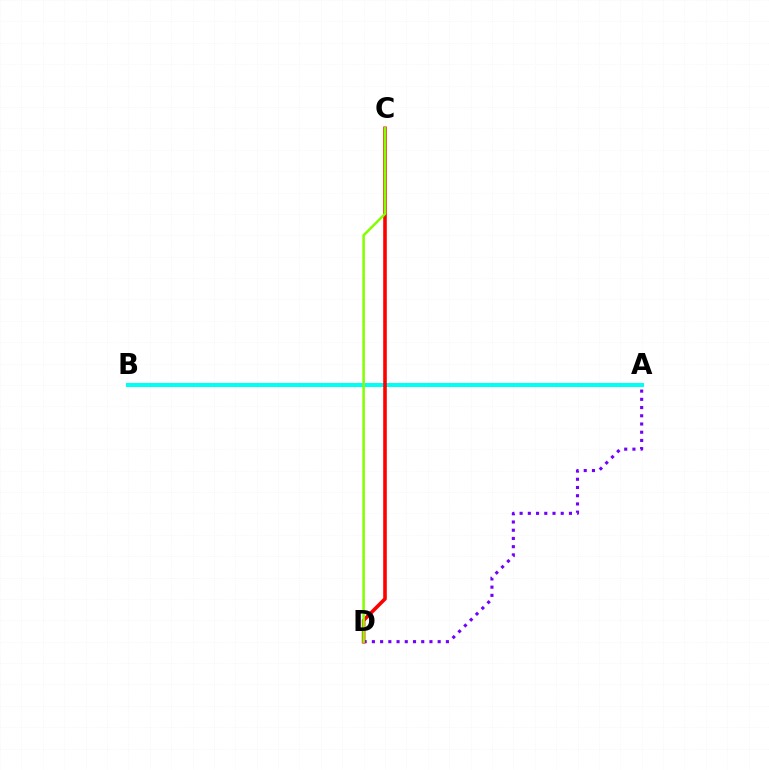{('A', 'B'): [{'color': '#00fff6', 'line_style': 'solid', 'thickness': 2.91}], ('A', 'D'): [{'color': '#7200ff', 'line_style': 'dotted', 'thickness': 2.23}], ('C', 'D'): [{'color': '#ff0000', 'line_style': 'solid', 'thickness': 2.59}, {'color': '#84ff00', 'line_style': 'solid', 'thickness': 1.82}]}